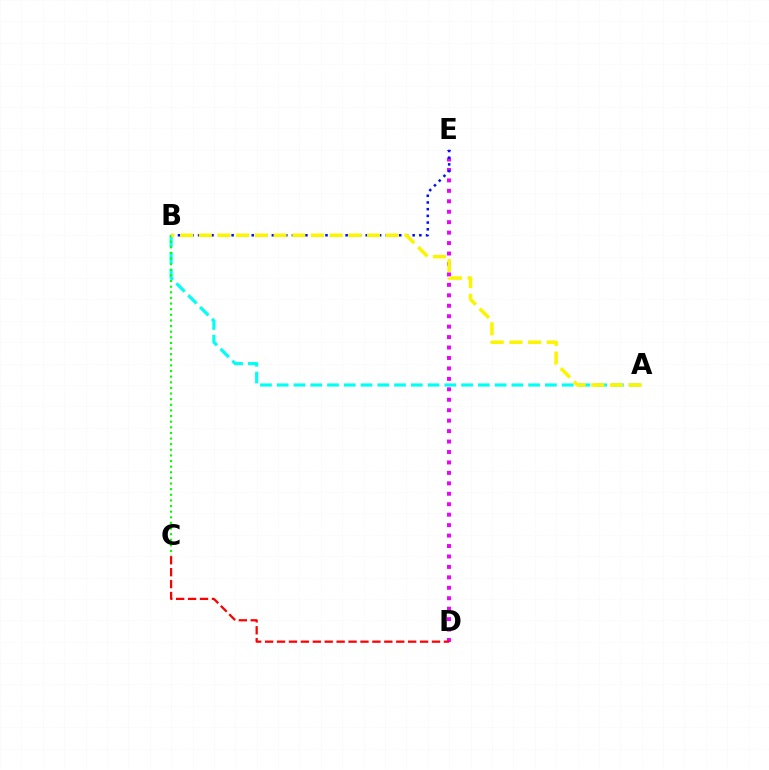{('A', 'B'): [{'color': '#00fff6', 'line_style': 'dashed', 'thickness': 2.28}, {'color': '#fcf500', 'line_style': 'dashed', 'thickness': 2.54}], ('D', 'E'): [{'color': '#ee00ff', 'line_style': 'dotted', 'thickness': 2.84}], ('B', 'C'): [{'color': '#08ff00', 'line_style': 'dotted', 'thickness': 1.53}], ('B', 'E'): [{'color': '#0010ff', 'line_style': 'dotted', 'thickness': 1.82}], ('C', 'D'): [{'color': '#ff0000', 'line_style': 'dashed', 'thickness': 1.62}]}